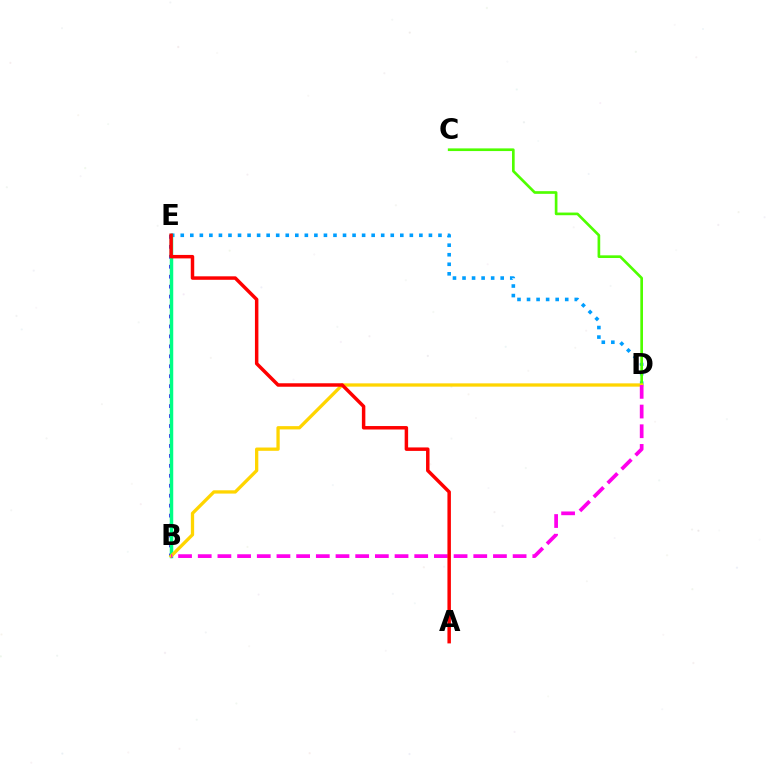{('D', 'E'): [{'color': '#009eff', 'line_style': 'dotted', 'thickness': 2.59}], ('C', 'D'): [{'color': '#4fff00', 'line_style': 'solid', 'thickness': 1.92}], ('B', 'E'): [{'color': '#3700ff', 'line_style': 'dotted', 'thickness': 2.7}, {'color': '#00ff86', 'line_style': 'solid', 'thickness': 2.5}], ('B', 'D'): [{'color': '#ffd500', 'line_style': 'solid', 'thickness': 2.37}, {'color': '#ff00ed', 'line_style': 'dashed', 'thickness': 2.67}], ('A', 'E'): [{'color': '#ff0000', 'line_style': 'solid', 'thickness': 2.5}]}